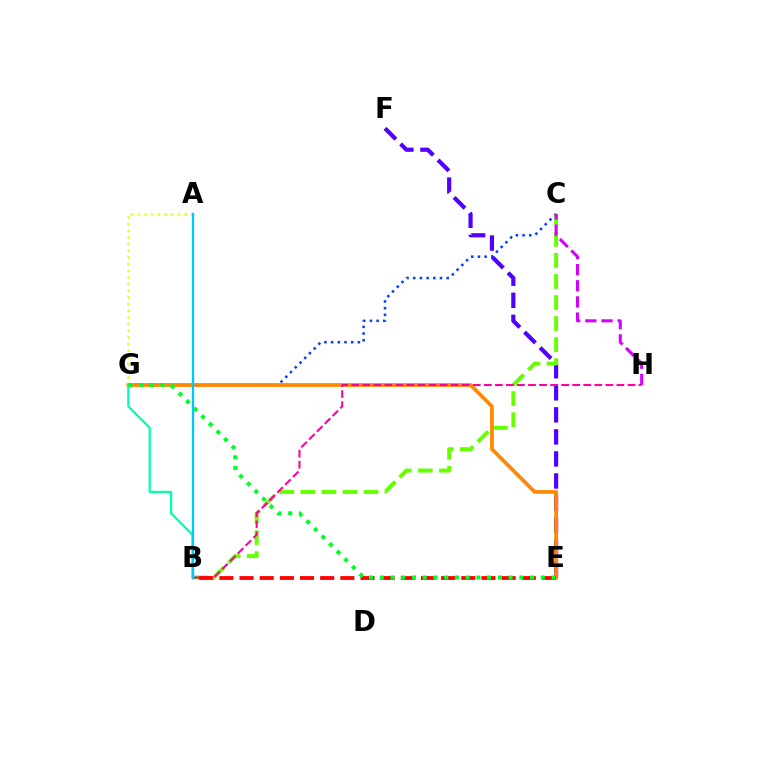{('C', 'G'): [{'color': '#003fff', 'line_style': 'dotted', 'thickness': 1.82}], ('E', 'F'): [{'color': '#4f00ff', 'line_style': 'dashed', 'thickness': 2.99}], ('B', 'C'): [{'color': '#66ff00', 'line_style': 'dashed', 'thickness': 2.86}], ('E', 'G'): [{'color': '#ff8800', 'line_style': 'solid', 'thickness': 2.68}, {'color': '#00ff27', 'line_style': 'dotted', 'thickness': 2.92}], ('C', 'H'): [{'color': '#d600ff', 'line_style': 'dashed', 'thickness': 2.19}], ('A', 'G'): [{'color': '#eeff00', 'line_style': 'dotted', 'thickness': 1.81}], ('B', 'H'): [{'color': '#ff00a0', 'line_style': 'dashed', 'thickness': 1.5}], ('B', 'E'): [{'color': '#ff0000', 'line_style': 'dashed', 'thickness': 2.74}], ('B', 'G'): [{'color': '#00ffaf', 'line_style': 'solid', 'thickness': 1.62}], ('A', 'B'): [{'color': '#00c7ff', 'line_style': 'solid', 'thickness': 1.7}]}